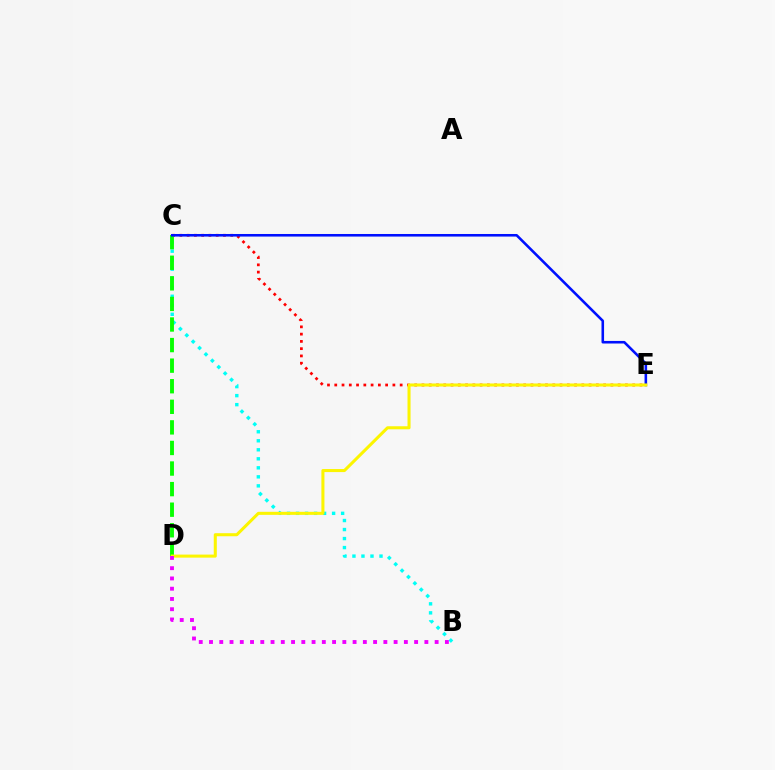{('B', 'C'): [{'color': '#00fff6', 'line_style': 'dotted', 'thickness': 2.45}], ('C', 'E'): [{'color': '#ff0000', 'line_style': 'dotted', 'thickness': 1.97}, {'color': '#0010ff', 'line_style': 'solid', 'thickness': 1.86}], ('C', 'D'): [{'color': '#08ff00', 'line_style': 'dashed', 'thickness': 2.8}], ('D', 'E'): [{'color': '#fcf500', 'line_style': 'solid', 'thickness': 2.2}], ('B', 'D'): [{'color': '#ee00ff', 'line_style': 'dotted', 'thickness': 2.79}]}